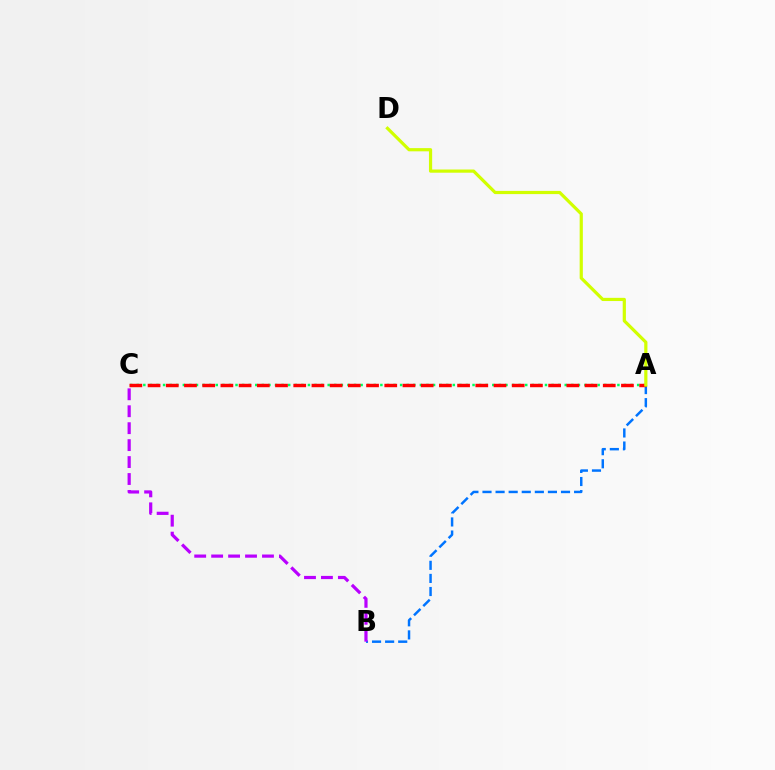{('A', 'B'): [{'color': '#0074ff', 'line_style': 'dashed', 'thickness': 1.78}], ('A', 'C'): [{'color': '#00ff5c', 'line_style': 'dotted', 'thickness': 1.79}, {'color': '#ff0000', 'line_style': 'dashed', 'thickness': 2.47}], ('B', 'C'): [{'color': '#b900ff', 'line_style': 'dashed', 'thickness': 2.3}], ('A', 'D'): [{'color': '#d1ff00', 'line_style': 'solid', 'thickness': 2.3}]}